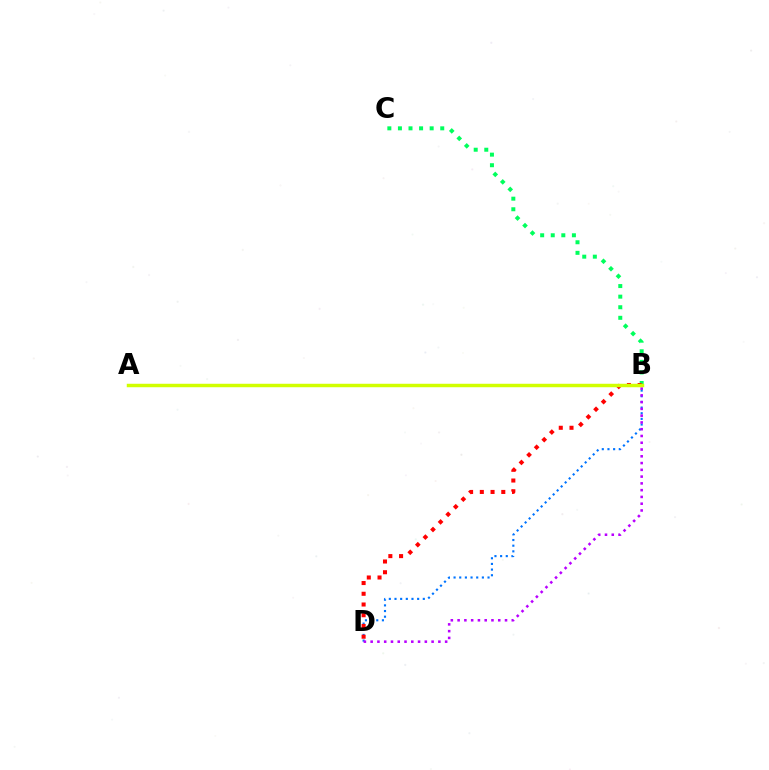{('B', 'D'): [{'color': '#0074ff', 'line_style': 'dotted', 'thickness': 1.54}, {'color': '#b900ff', 'line_style': 'dotted', 'thickness': 1.84}, {'color': '#ff0000', 'line_style': 'dotted', 'thickness': 2.92}], ('B', 'C'): [{'color': '#00ff5c', 'line_style': 'dotted', 'thickness': 2.87}], ('A', 'B'): [{'color': '#d1ff00', 'line_style': 'solid', 'thickness': 2.5}]}